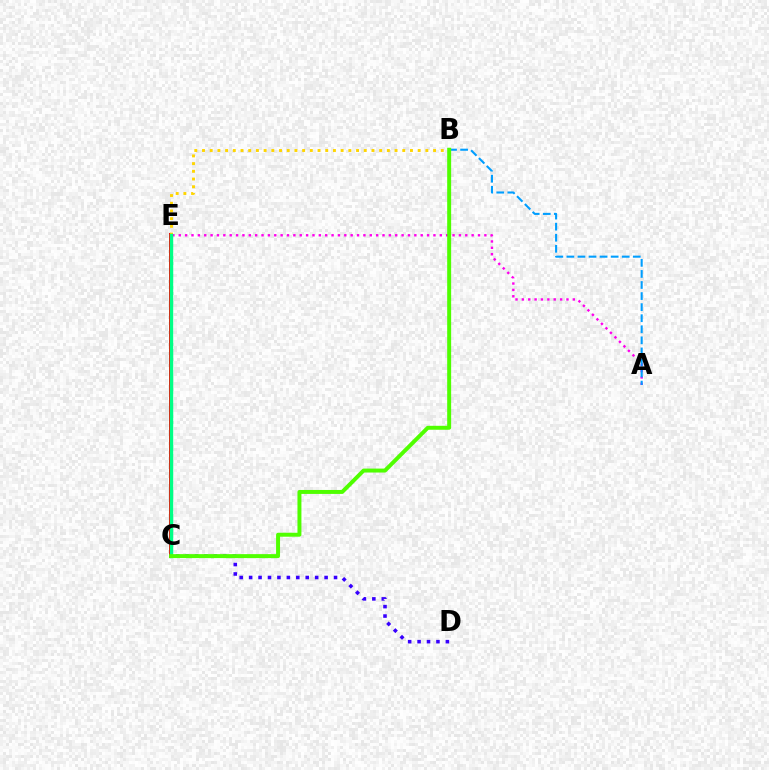{('C', 'E'): [{'color': '#ff0000', 'line_style': 'solid', 'thickness': 2.88}, {'color': '#00ff86', 'line_style': 'solid', 'thickness': 2.47}], ('A', 'E'): [{'color': '#ff00ed', 'line_style': 'dotted', 'thickness': 1.73}], ('A', 'B'): [{'color': '#009eff', 'line_style': 'dashed', 'thickness': 1.5}], ('B', 'E'): [{'color': '#ffd500', 'line_style': 'dotted', 'thickness': 2.09}], ('C', 'D'): [{'color': '#3700ff', 'line_style': 'dotted', 'thickness': 2.56}], ('B', 'C'): [{'color': '#4fff00', 'line_style': 'solid', 'thickness': 2.85}]}